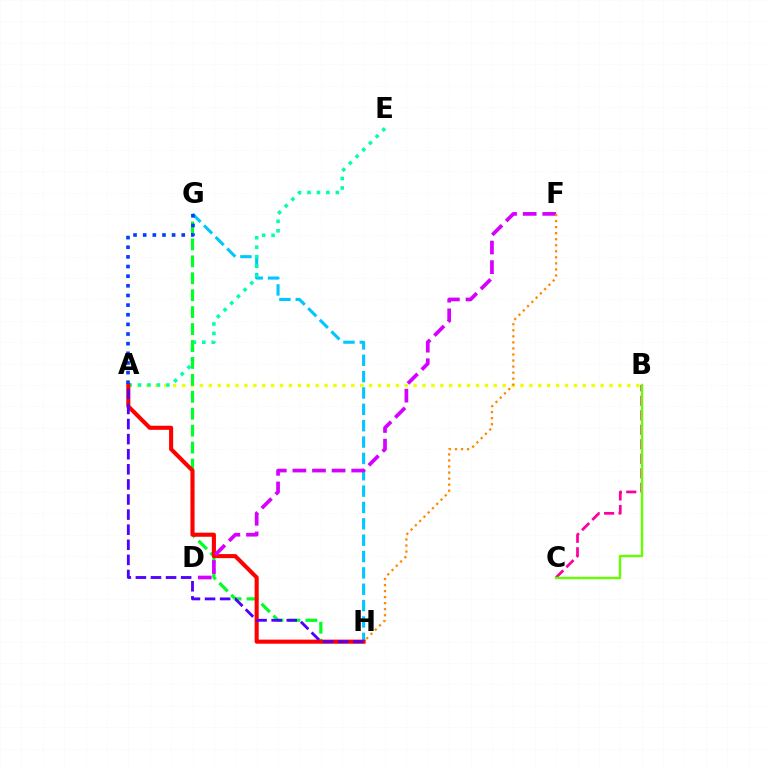{('B', 'C'): [{'color': '#ff00a0', 'line_style': 'dashed', 'thickness': 1.97}, {'color': '#66ff00', 'line_style': 'solid', 'thickness': 1.72}], ('A', 'B'): [{'color': '#eeff00', 'line_style': 'dotted', 'thickness': 2.42}], ('G', 'H'): [{'color': '#00c7ff', 'line_style': 'dashed', 'thickness': 2.22}, {'color': '#00ff27', 'line_style': 'dashed', 'thickness': 2.3}], ('A', 'E'): [{'color': '#00ffaf', 'line_style': 'dotted', 'thickness': 2.57}], ('A', 'H'): [{'color': '#ff0000', 'line_style': 'solid', 'thickness': 2.94}, {'color': '#4f00ff', 'line_style': 'dashed', 'thickness': 2.05}], ('D', 'F'): [{'color': '#d600ff', 'line_style': 'dashed', 'thickness': 2.66}], ('F', 'H'): [{'color': '#ff8800', 'line_style': 'dotted', 'thickness': 1.64}], ('A', 'G'): [{'color': '#003fff', 'line_style': 'dotted', 'thickness': 2.62}]}